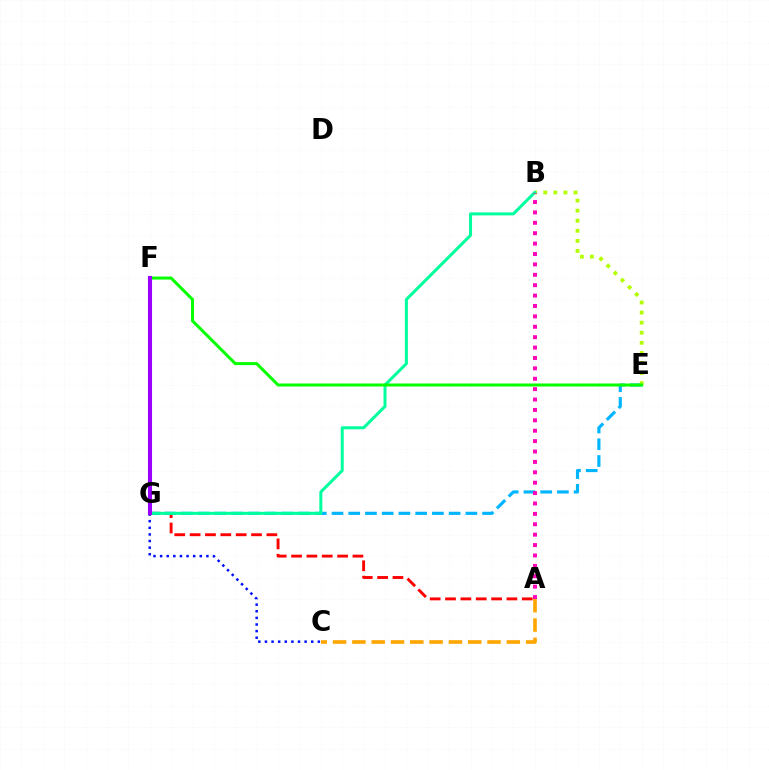{('A', 'G'): [{'color': '#ff0000', 'line_style': 'dashed', 'thickness': 2.09}], ('A', 'C'): [{'color': '#ffa500', 'line_style': 'dashed', 'thickness': 2.62}], ('E', 'G'): [{'color': '#00b5ff', 'line_style': 'dashed', 'thickness': 2.27}], ('B', 'E'): [{'color': '#b3ff00', 'line_style': 'dotted', 'thickness': 2.74}], ('B', 'G'): [{'color': '#00ff9d', 'line_style': 'solid', 'thickness': 2.16}], ('C', 'G'): [{'color': '#0010ff', 'line_style': 'dotted', 'thickness': 1.8}], ('E', 'F'): [{'color': '#08ff00', 'line_style': 'solid', 'thickness': 2.17}], ('F', 'G'): [{'color': '#9b00ff', 'line_style': 'solid', 'thickness': 2.93}], ('A', 'B'): [{'color': '#ff00bd', 'line_style': 'dotted', 'thickness': 2.82}]}